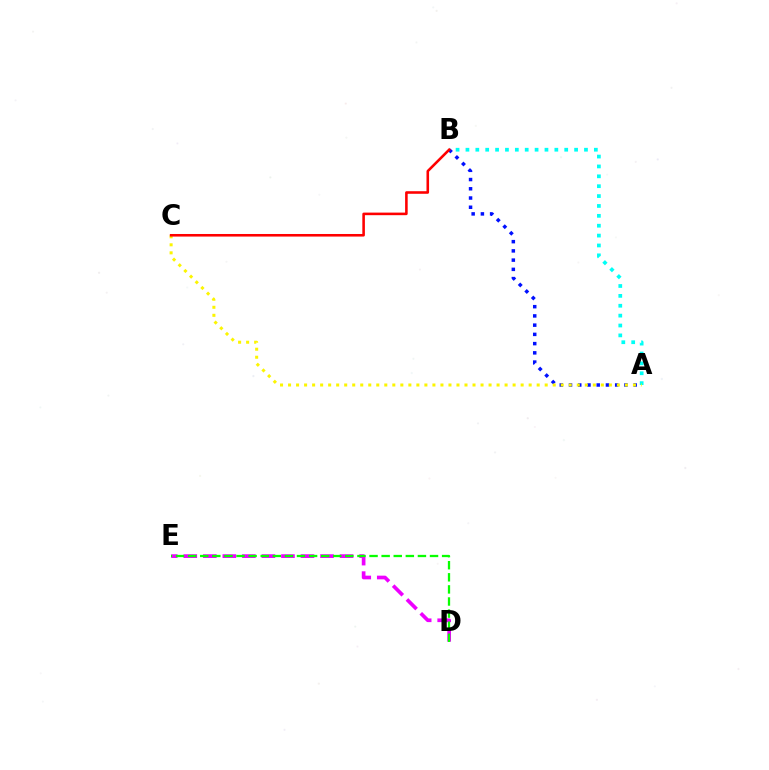{('A', 'B'): [{'color': '#00fff6', 'line_style': 'dotted', 'thickness': 2.68}, {'color': '#0010ff', 'line_style': 'dotted', 'thickness': 2.51}], ('D', 'E'): [{'color': '#ee00ff', 'line_style': 'dashed', 'thickness': 2.65}, {'color': '#08ff00', 'line_style': 'dashed', 'thickness': 1.64}], ('A', 'C'): [{'color': '#fcf500', 'line_style': 'dotted', 'thickness': 2.18}], ('B', 'C'): [{'color': '#ff0000', 'line_style': 'solid', 'thickness': 1.86}]}